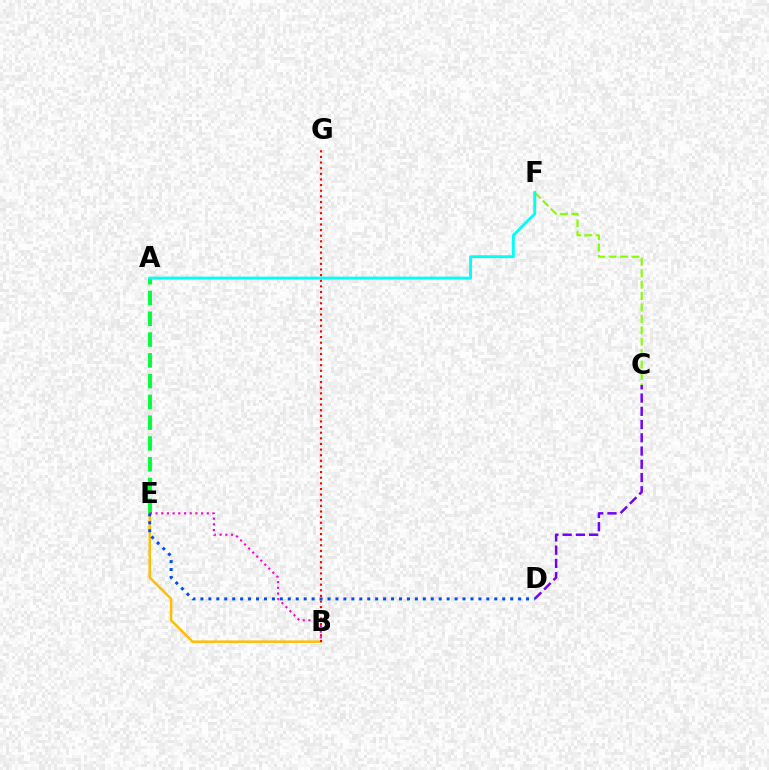{('C', 'F'): [{'color': '#84ff00', 'line_style': 'dashed', 'thickness': 1.55}], ('B', 'E'): [{'color': '#ffbd00', 'line_style': 'solid', 'thickness': 1.77}, {'color': '#ff00cf', 'line_style': 'dotted', 'thickness': 1.55}], ('B', 'G'): [{'color': '#ff0000', 'line_style': 'dotted', 'thickness': 1.53}], ('A', 'E'): [{'color': '#00ff39', 'line_style': 'dashed', 'thickness': 2.82}], ('A', 'F'): [{'color': '#00fff6', 'line_style': 'solid', 'thickness': 2.05}], ('C', 'D'): [{'color': '#7200ff', 'line_style': 'dashed', 'thickness': 1.8}], ('D', 'E'): [{'color': '#004bff', 'line_style': 'dotted', 'thickness': 2.16}]}